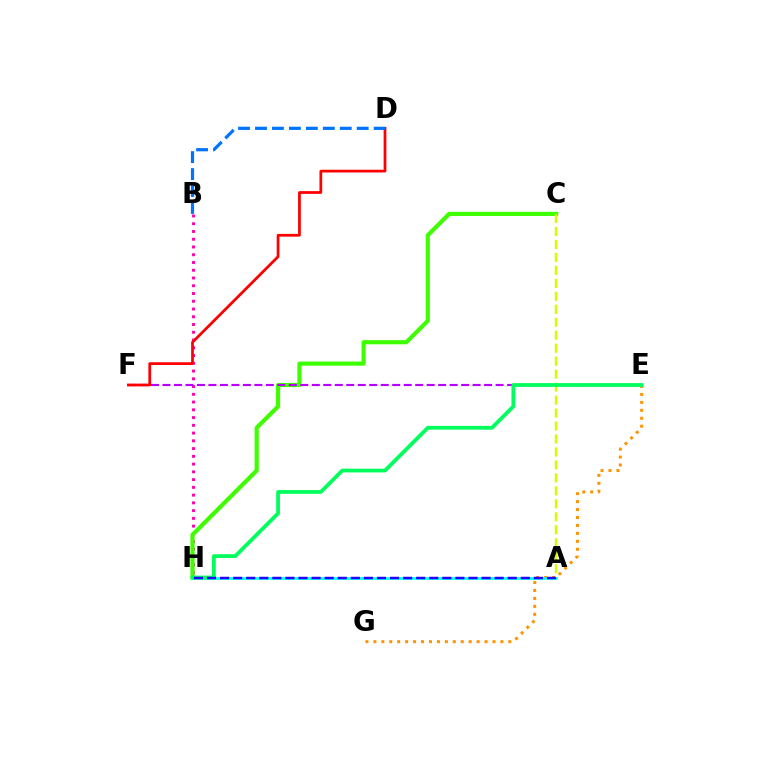{('E', 'G'): [{'color': '#ff9400', 'line_style': 'dotted', 'thickness': 2.16}], ('B', 'H'): [{'color': '#ff00ac', 'line_style': 'dotted', 'thickness': 2.11}], ('C', 'H'): [{'color': '#3dff00', 'line_style': 'solid', 'thickness': 2.99}], ('A', 'C'): [{'color': '#d1ff00', 'line_style': 'dashed', 'thickness': 1.76}], ('A', 'H'): [{'color': '#00fff6', 'line_style': 'solid', 'thickness': 2.0}, {'color': '#2500ff', 'line_style': 'dashed', 'thickness': 1.78}], ('E', 'F'): [{'color': '#b900ff', 'line_style': 'dashed', 'thickness': 1.56}], ('D', 'F'): [{'color': '#ff0000', 'line_style': 'solid', 'thickness': 1.97}], ('B', 'D'): [{'color': '#0074ff', 'line_style': 'dashed', 'thickness': 2.3}], ('E', 'H'): [{'color': '#00ff5c', 'line_style': 'solid', 'thickness': 2.72}]}